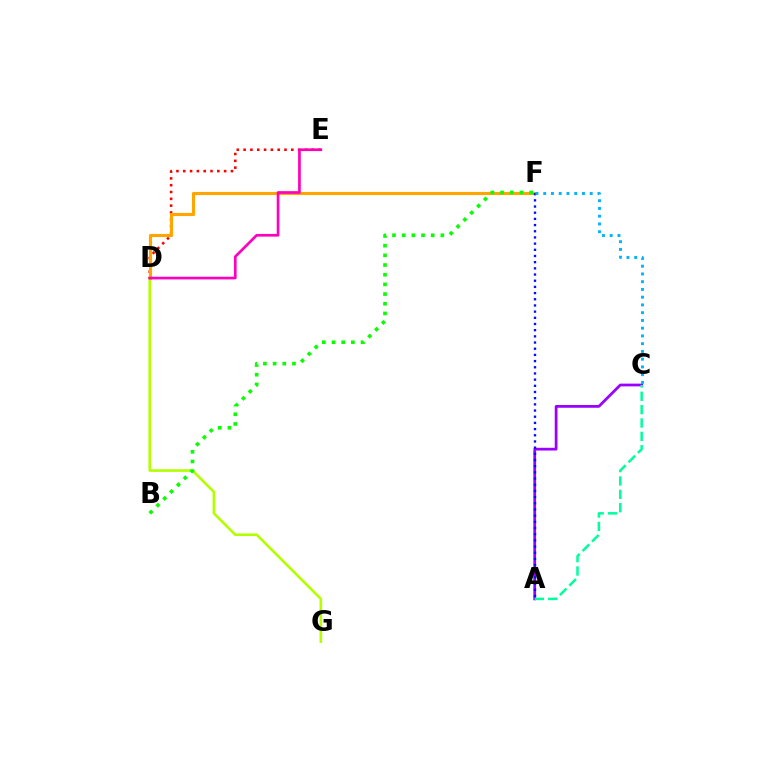{('A', 'C'): [{'color': '#9b00ff', 'line_style': 'solid', 'thickness': 1.98}, {'color': '#00ff9d', 'line_style': 'dashed', 'thickness': 1.82}], ('D', 'G'): [{'color': '#b3ff00', 'line_style': 'solid', 'thickness': 1.88}], ('D', 'E'): [{'color': '#ff0000', 'line_style': 'dotted', 'thickness': 1.85}, {'color': '#ff00bd', 'line_style': 'solid', 'thickness': 1.93}], ('D', 'F'): [{'color': '#ffa500', 'line_style': 'solid', 'thickness': 2.25}], ('A', 'F'): [{'color': '#0010ff', 'line_style': 'dotted', 'thickness': 1.68}], ('B', 'F'): [{'color': '#08ff00', 'line_style': 'dotted', 'thickness': 2.63}], ('C', 'F'): [{'color': '#00b5ff', 'line_style': 'dotted', 'thickness': 2.11}]}